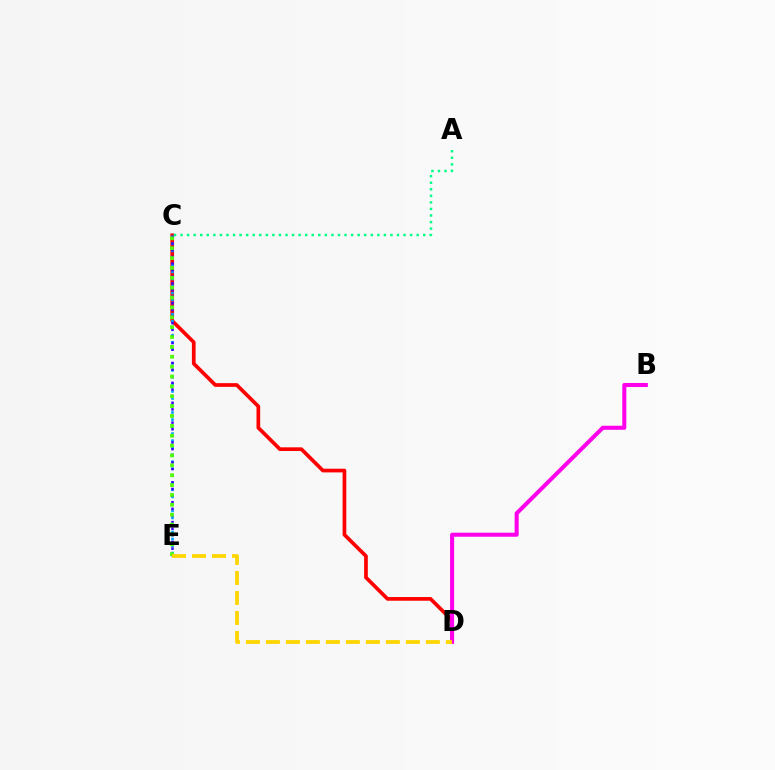{('C', 'D'): [{'color': '#ff0000', 'line_style': 'solid', 'thickness': 2.66}], ('C', 'E'): [{'color': '#009eff', 'line_style': 'dotted', 'thickness': 1.91}, {'color': '#3700ff', 'line_style': 'dotted', 'thickness': 1.8}, {'color': '#4fff00', 'line_style': 'dotted', 'thickness': 2.68}], ('A', 'C'): [{'color': '#00ff86', 'line_style': 'dotted', 'thickness': 1.78}], ('B', 'D'): [{'color': '#ff00ed', 'line_style': 'solid', 'thickness': 2.92}], ('D', 'E'): [{'color': '#ffd500', 'line_style': 'dashed', 'thickness': 2.72}]}